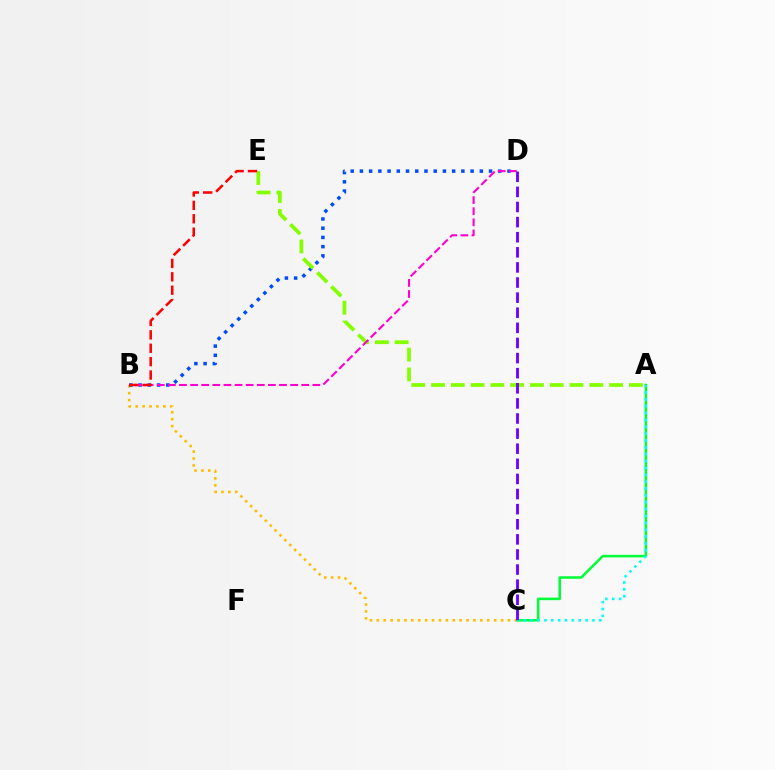{('A', 'C'): [{'color': '#00ff39', 'line_style': 'solid', 'thickness': 1.84}, {'color': '#00fff6', 'line_style': 'dotted', 'thickness': 1.86}], ('B', 'C'): [{'color': '#ffbd00', 'line_style': 'dotted', 'thickness': 1.88}], ('B', 'D'): [{'color': '#004bff', 'line_style': 'dotted', 'thickness': 2.51}, {'color': '#ff00cf', 'line_style': 'dashed', 'thickness': 1.51}], ('A', 'E'): [{'color': '#84ff00', 'line_style': 'dashed', 'thickness': 2.69}], ('B', 'E'): [{'color': '#ff0000', 'line_style': 'dashed', 'thickness': 1.82}], ('C', 'D'): [{'color': '#7200ff', 'line_style': 'dashed', 'thickness': 2.05}]}